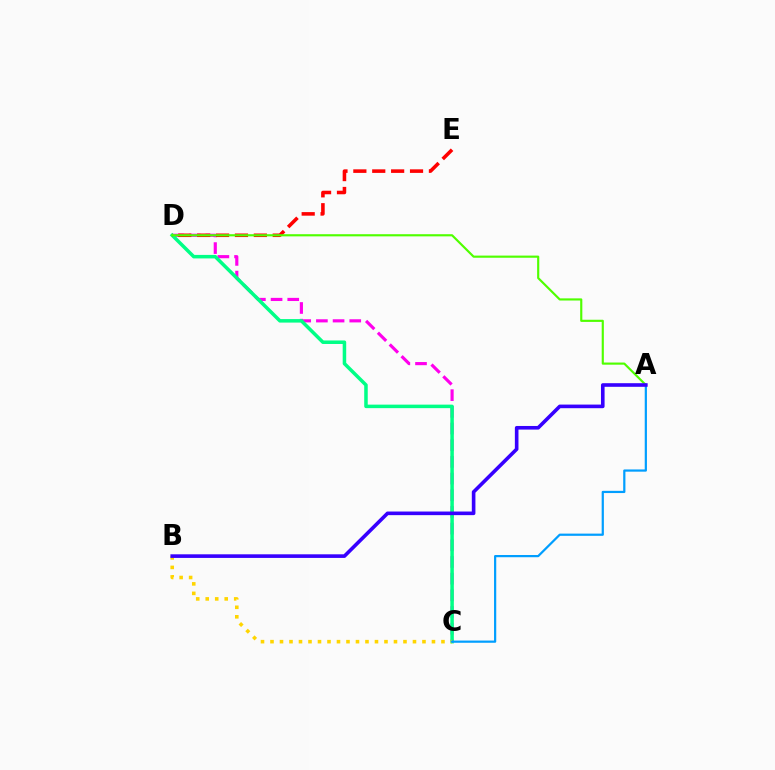{('C', 'D'): [{'color': '#ff00ed', 'line_style': 'dashed', 'thickness': 2.27}, {'color': '#00ff86', 'line_style': 'solid', 'thickness': 2.53}], ('D', 'E'): [{'color': '#ff0000', 'line_style': 'dashed', 'thickness': 2.57}], ('A', 'D'): [{'color': '#4fff00', 'line_style': 'solid', 'thickness': 1.55}], ('B', 'C'): [{'color': '#ffd500', 'line_style': 'dotted', 'thickness': 2.58}], ('A', 'C'): [{'color': '#009eff', 'line_style': 'solid', 'thickness': 1.6}], ('A', 'B'): [{'color': '#3700ff', 'line_style': 'solid', 'thickness': 2.6}]}